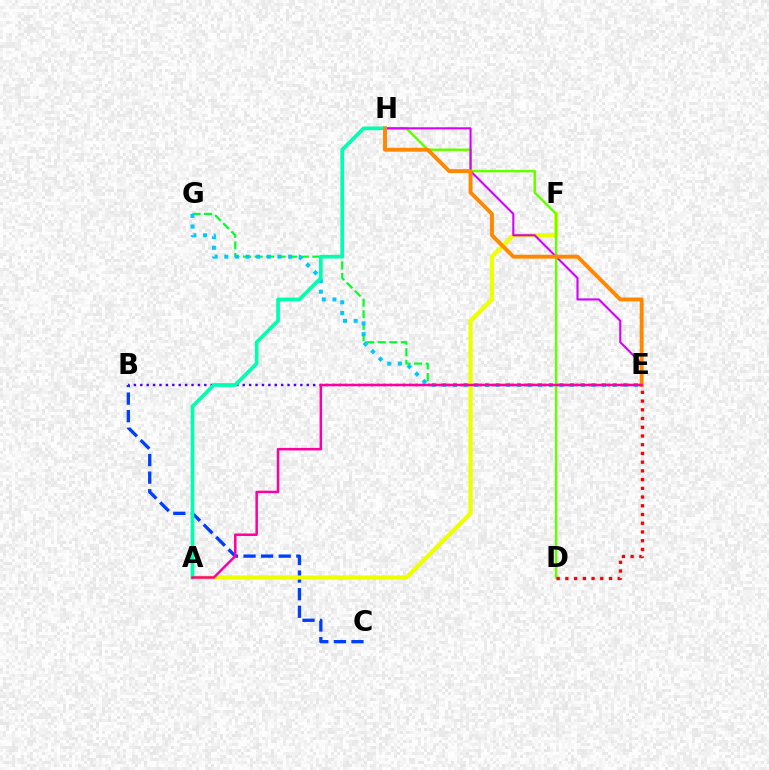{('B', 'E'): [{'color': '#4f00ff', 'line_style': 'dotted', 'thickness': 1.74}], ('B', 'C'): [{'color': '#003fff', 'line_style': 'dashed', 'thickness': 2.39}], ('E', 'G'): [{'color': '#00ff27', 'line_style': 'dashed', 'thickness': 1.57}, {'color': '#00c7ff', 'line_style': 'dotted', 'thickness': 2.89}], ('A', 'F'): [{'color': '#eeff00', 'line_style': 'solid', 'thickness': 3.0}], ('D', 'H'): [{'color': '#66ff00', 'line_style': 'solid', 'thickness': 1.78}], ('A', 'H'): [{'color': '#00ffaf', 'line_style': 'solid', 'thickness': 2.67}], ('E', 'H'): [{'color': '#d600ff', 'line_style': 'solid', 'thickness': 1.52}, {'color': '#ff8800', 'line_style': 'solid', 'thickness': 2.81}], ('D', 'E'): [{'color': '#ff0000', 'line_style': 'dotted', 'thickness': 2.37}], ('A', 'E'): [{'color': '#ff00a0', 'line_style': 'solid', 'thickness': 1.81}]}